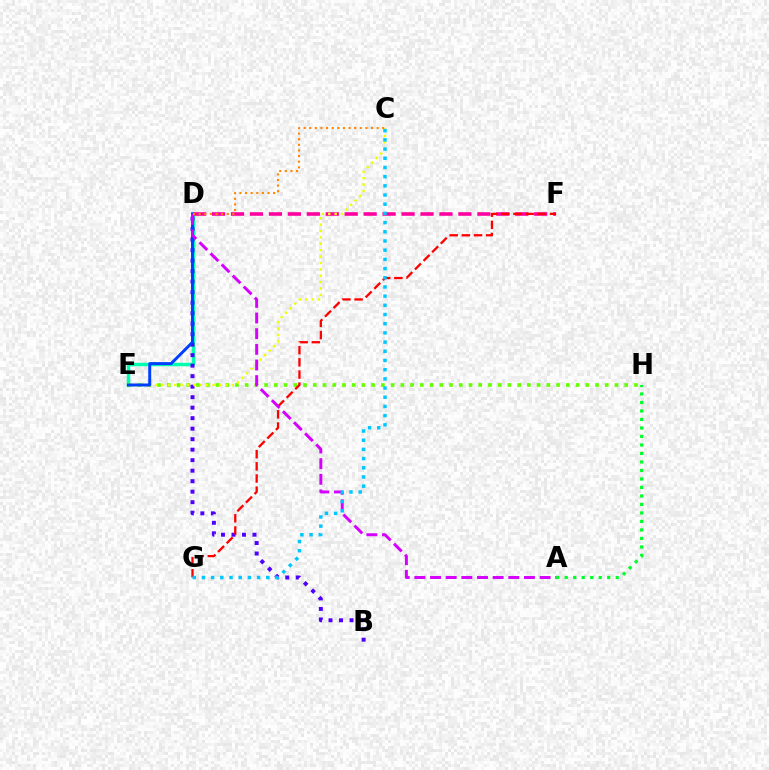{('D', 'E'): [{'color': '#00ffaf', 'line_style': 'solid', 'thickness': 2.51}, {'color': '#003fff', 'line_style': 'solid', 'thickness': 2.14}], ('D', 'F'): [{'color': '#ff00a0', 'line_style': 'dashed', 'thickness': 2.57}], ('E', 'H'): [{'color': '#66ff00', 'line_style': 'dotted', 'thickness': 2.64}], ('A', 'H'): [{'color': '#00ff27', 'line_style': 'dotted', 'thickness': 2.31}], ('B', 'D'): [{'color': '#4f00ff', 'line_style': 'dotted', 'thickness': 2.85}], ('F', 'G'): [{'color': '#ff0000', 'line_style': 'dashed', 'thickness': 1.65}], ('C', 'E'): [{'color': '#eeff00', 'line_style': 'dotted', 'thickness': 1.74}], ('A', 'D'): [{'color': '#d600ff', 'line_style': 'dashed', 'thickness': 2.13}], ('C', 'G'): [{'color': '#00c7ff', 'line_style': 'dotted', 'thickness': 2.5}], ('C', 'D'): [{'color': '#ff8800', 'line_style': 'dotted', 'thickness': 1.53}]}